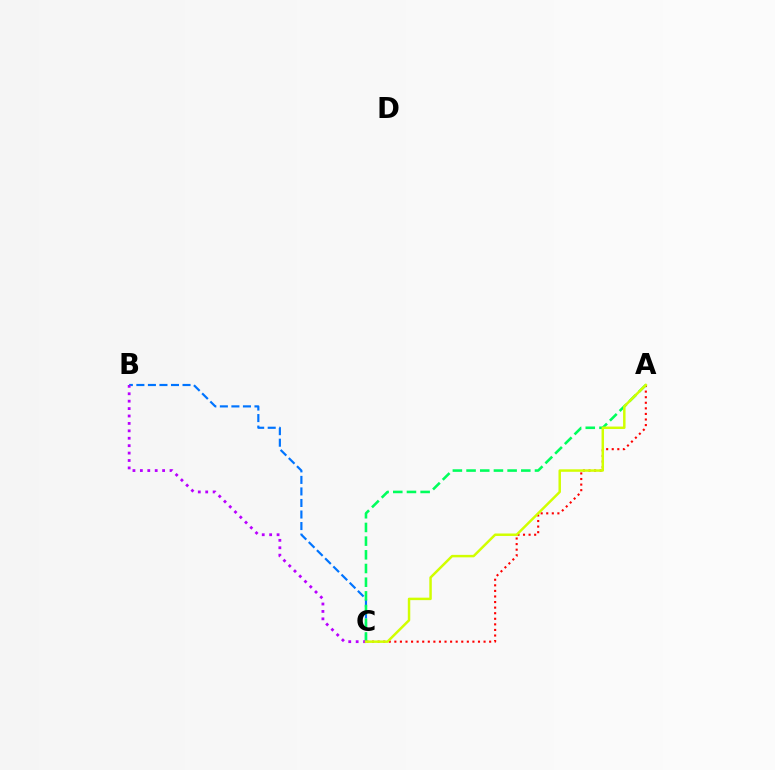{('A', 'C'): [{'color': '#ff0000', 'line_style': 'dotted', 'thickness': 1.52}, {'color': '#00ff5c', 'line_style': 'dashed', 'thickness': 1.86}, {'color': '#d1ff00', 'line_style': 'solid', 'thickness': 1.78}], ('B', 'C'): [{'color': '#0074ff', 'line_style': 'dashed', 'thickness': 1.57}, {'color': '#b900ff', 'line_style': 'dotted', 'thickness': 2.02}]}